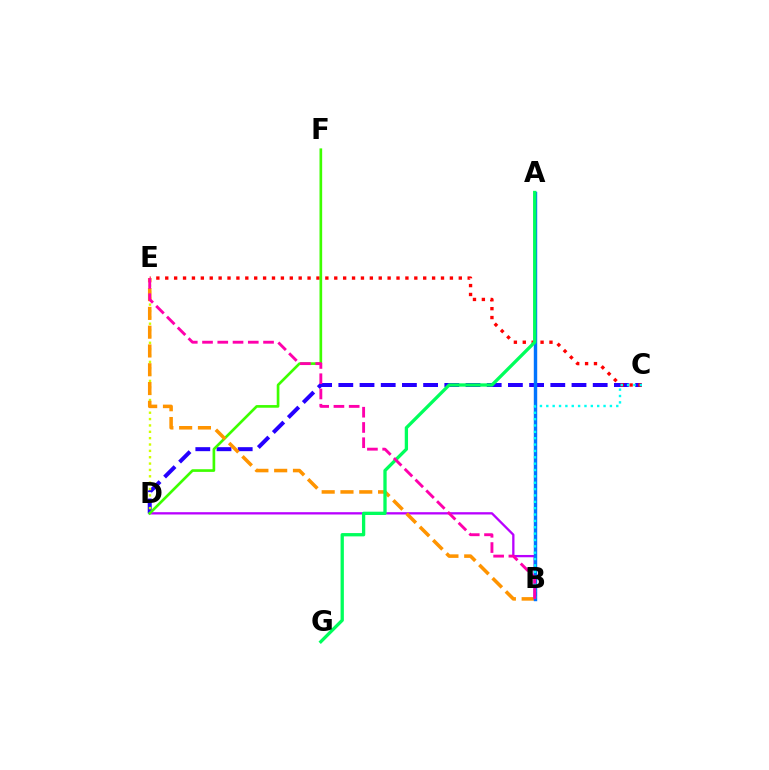{('C', 'D'): [{'color': '#2500ff', 'line_style': 'dashed', 'thickness': 2.88}], ('D', 'E'): [{'color': '#d1ff00', 'line_style': 'dotted', 'thickness': 1.73}], ('B', 'D'): [{'color': '#b900ff', 'line_style': 'solid', 'thickness': 1.66}], ('C', 'E'): [{'color': '#ff0000', 'line_style': 'dotted', 'thickness': 2.42}], ('D', 'F'): [{'color': '#3dff00', 'line_style': 'solid', 'thickness': 1.92}], ('B', 'E'): [{'color': '#ff9400', 'line_style': 'dashed', 'thickness': 2.55}, {'color': '#ff00ac', 'line_style': 'dashed', 'thickness': 2.07}], ('A', 'B'): [{'color': '#0074ff', 'line_style': 'solid', 'thickness': 2.46}], ('B', 'C'): [{'color': '#00fff6', 'line_style': 'dotted', 'thickness': 1.73}], ('A', 'G'): [{'color': '#00ff5c', 'line_style': 'solid', 'thickness': 2.38}]}